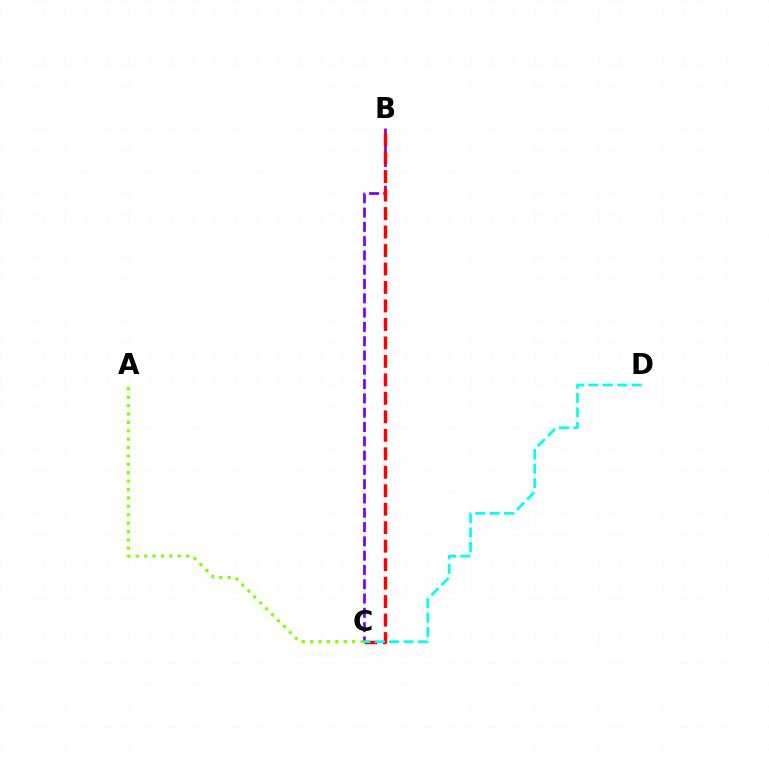{('B', 'C'): [{'color': '#7200ff', 'line_style': 'dashed', 'thickness': 1.94}, {'color': '#ff0000', 'line_style': 'dashed', 'thickness': 2.51}], ('A', 'C'): [{'color': '#84ff00', 'line_style': 'dotted', 'thickness': 2.28}], ('C', 'D'): [{'color': '#00fff6', 'line_style': 'dashed', 'thickness': 1.96}]}